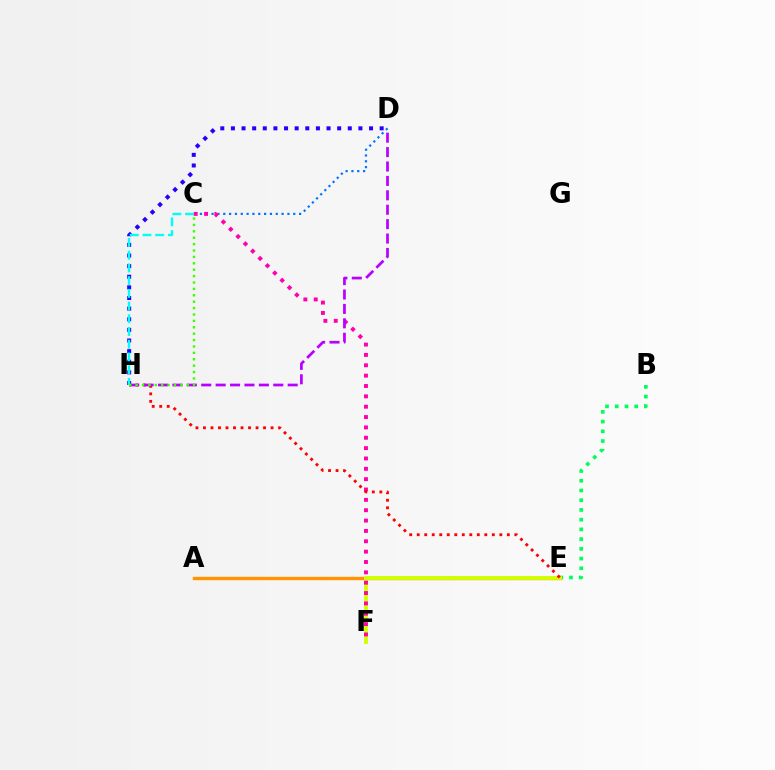{('C', 'D'): [{'color': '#0074ff', 'line_style': 'dotted', 'thickness': 1.58}], ('B', 'E'): [{'color': '#00ff5c', 'line_style': 'dotted', 'thickness': 2.64}], ('A', 'E'): [{'color': '#ff9400', 'line_style': 'solid', 'thickness': 2.43}], ('E', 'F'): [{'color': '#d1ff00', 'line_style': 'solid', 'thickness': 2.77}], ('C', 'F'): [{'color': '#ff00ac', 'line_style': 'dotted', 'thickness': 2.81}], ('D', 'H'): [{'color': '#2500ff', 'line_style': 'dotted', 'thickness': 2.89}, {'color': '#b900ff', 'line_style': 'dashed', 'thickness': 1.96}], ('E', 'H'): [{'color': '#ff0000', 'line_style': 'dotted', 'thickness': 2.04}], ('C', 'H'): [{'color': '#00fff6', 'line_style': 'dashed', 'thickness': 1.73}, {'color': '#3dff00', 'line_style': 'dotted', 'thickness': 1.74}]}